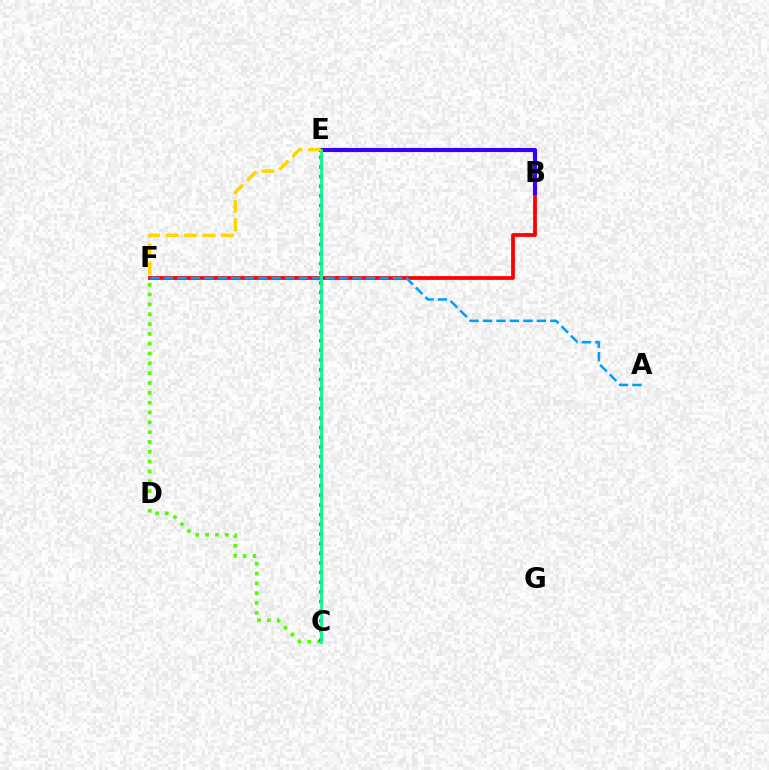{('C', 'F'): [{'color': '#4fff00', 'line_style': 'dotted', 'thickness': 2.67}], ('C', 'E'): [{'color': '#ff00ed', 'line_style': 'dotted', 'thickness': 2.62}, {'color': '#00ff86', 'line_style': 'solid', 'thickness': 2.01}], ('B', 'F'): [{'color': '#ff0000', 'line_style': 'solid', 'thickness': 2.71}], ('A', 'F'): [{'color': '#009eff', 'line_style': 'dashed', 'thickness': 1.83}], ('B', 'E'): [{'color': '#3700ff', 'line_style': 'solid', 'thickness': 2.97}], ('E', 'F'): [{'color': '#ffd500', 'line_style': 'dashed', 'thickness': 2.5}]}